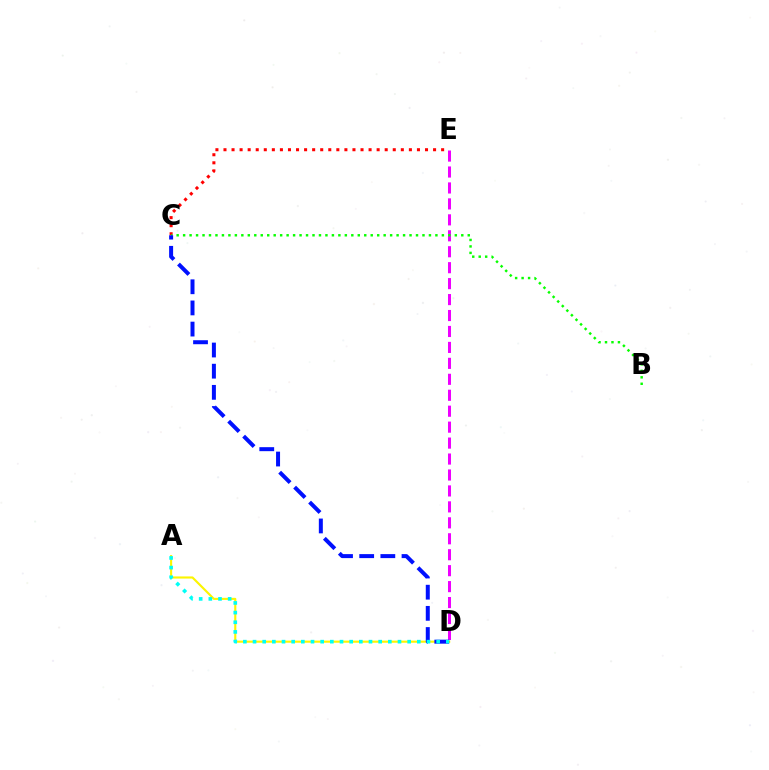{('D', 'E'): [{'color': '#ee00ff', 'line_style': 'dashed', 'thickness': 2.17}], ('C', 'E'): [{'color': '#ff0000', 'line_style': 'dotted', 'thickness': 2.19}], ('B', 'C'): [{'color': '#08ff00', 'line_style': 'dotted', 'thickness': 1.76}], ('A', 'D'): [{'color': '#fcf500', 'line_style': 'solid', 'thickness': 1.53}, {'color': '#00fff6', 'line_style': 'dotted', 'thickness': 2.63}], ('C', 'D'): [{'color': '#0010ff', 'line_style': 'dashed', 'thickness': 2.87}]}